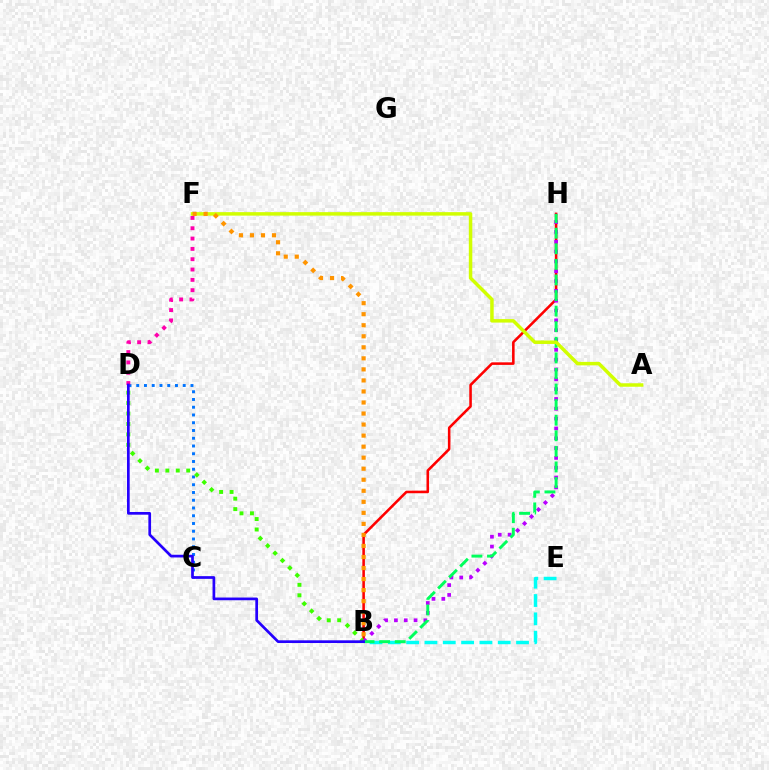{('C', 'D'): [{'color': '#0074ff', 'line_style': 'dotted', 'thickness': 2.11}], ('D', 'F'): [{'color': '#ff00ac', 'line_style': 'dotted', 'thickness': 2.8}], ('B', 'H'): [{'color': '#ff0000', 'line_style': 'solid', 'thickness': 1.85}, {'color': '#b900ff', 'line_style': 'dotted', 'thickness': 2.67}, {'color': '#00ff5c', 'line_style': 'dashed', 'thickness': 2.12}], ('B', 'D'): [{'color': '#3dff00', 'line_style': 'dotted', 'thickness': 2.84}, {'color': '#2500ff', 'line_style': 'solid', 'thickness': 1.95}], ('B', 'E'): [{'color': '#00fff6', 'line_style': 'dashed', 'thickness': 2.49}], ('A', 'F'): [{'color': '#d1ff00', 'line_style': 'solid', 'thickness': 2.51}], ('B', 'F'): [{'color': '#ff9400', 'line_style': 'dotted', 'thickness': 3.0}]}